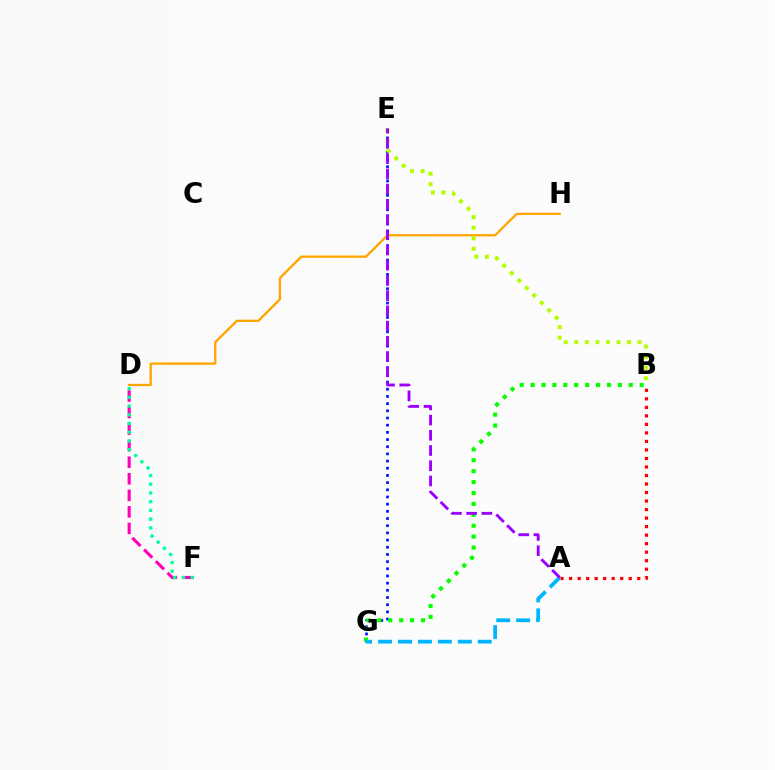{('D', 'F'): [{'color': '#ff00bd', 'line_style': 'dashed', 'thickness': 2.25}, {'color': '#00ff9d', 'line_style': 'dotted', 'thickness': 2.37}], ('D', 'H'): [{'color': '#ffa500', 'line_style': 'solid', 'thickness': 1.67}], ('E', 'G'): [{'color': '#0010ff', 'line_style': 'dotted', 'thickness': 1.95}], ('A', 'B'): [{'color': '#ff0000', 'line_style': 'dotted', 'thickness': 2.31}], ('B', 'E'): [{'color': '#b3ff00', 'line_style': 'dotted', 'thickness': 2.87}], ('B', 'G'): [{'color': '#08ff00', 'line_style': 'dotted', 'thickness': 2.96}], ('A', 'G'): [{'color': '#00b5ff', 'line_style': 'dashed', 'thickness': 2.71}], ('A', 'E'): [{'color': '#9b00ff', 'line_style': 'dashed', 'thickness': 2.07}]}